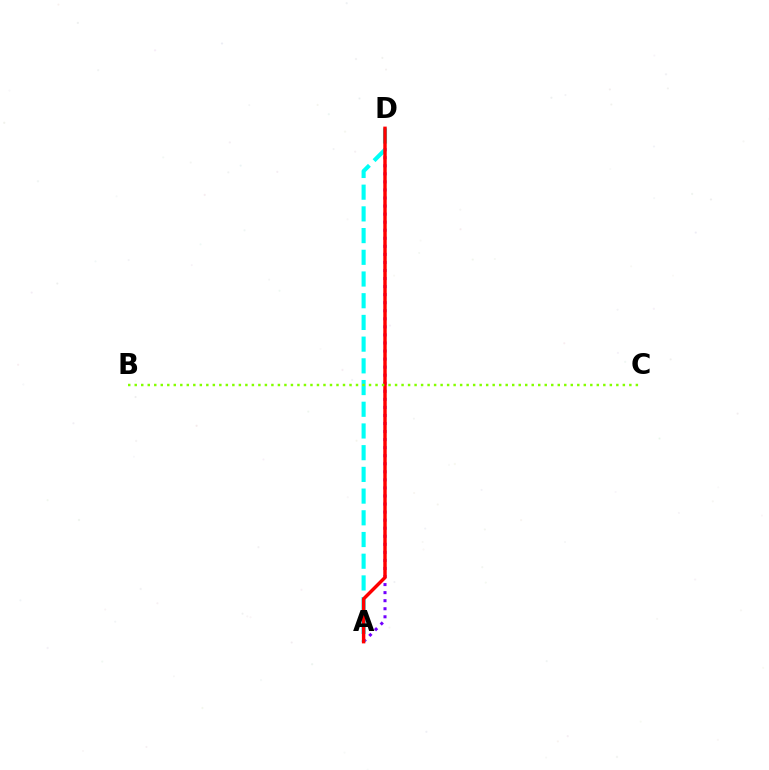{('A', 'D'): [{'color': '#7200ff', 'line_style': 'dotted', 'thickness': 2.19}, {'color': '#00fff6', 'line_style': 'dashed', 'thickness': 2.95}, {'color': '#ff0000', 'line_style': 'solid', 'thickness': 2.48}], ('B', 'C'): [{'color': '#84ff00', 'line_style': 'dotted', 'thickness': 1.77}]}